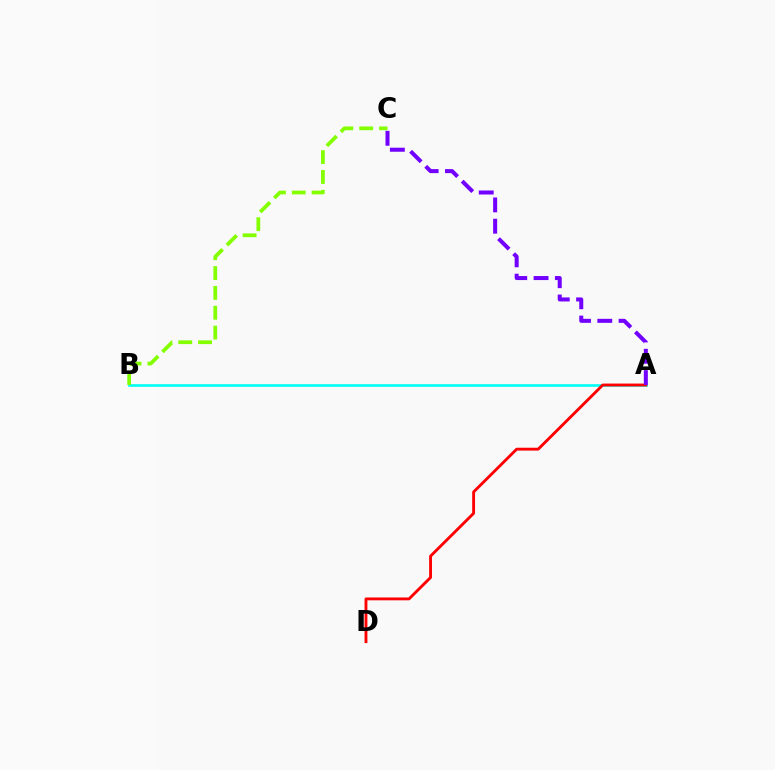{('A', 'B'): [{'color': '#00fff6', 'line_style': 'solid', 'thickness': 1.89}], ('A', 'D'): [{'color': '#ff0000', 'line_style': 'solid', 'thickness': 2.06}], ('B', 'C'): [{'color': '#84ff00', 'line_style': 'dashed', 'thickness': 2.7}], ('A', 'C'): [{'color': '#7200ff', 'line_style': 'dashed', 'thickness': 2.89}]}